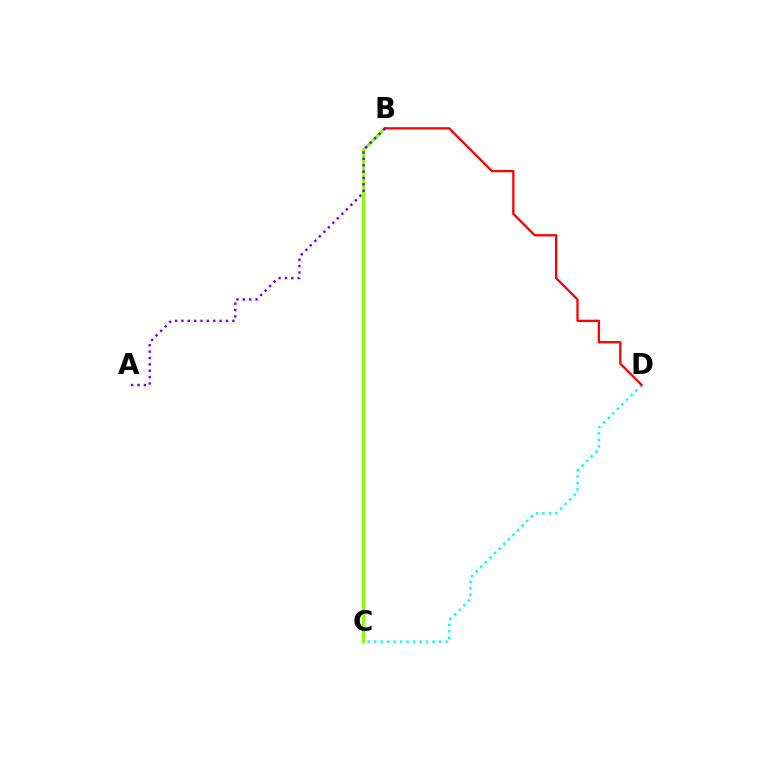{('B', 'C'): [{'color': '#84ff00', 'line_style': 'solid', 'thickness': 2.19}], ('C', 'D'): [{'color': '#00fff6', 'line_style': 'dotted', 'thickness': 1.76}], ('B', 'D'): [{'color': '#ff0000', 'line_style': 'solid', 'thickness': 1.65}], ('A', 'B'): [{'color': '#7200ff', 'line_style': 'dotted', 'thickness': 1.73}]}